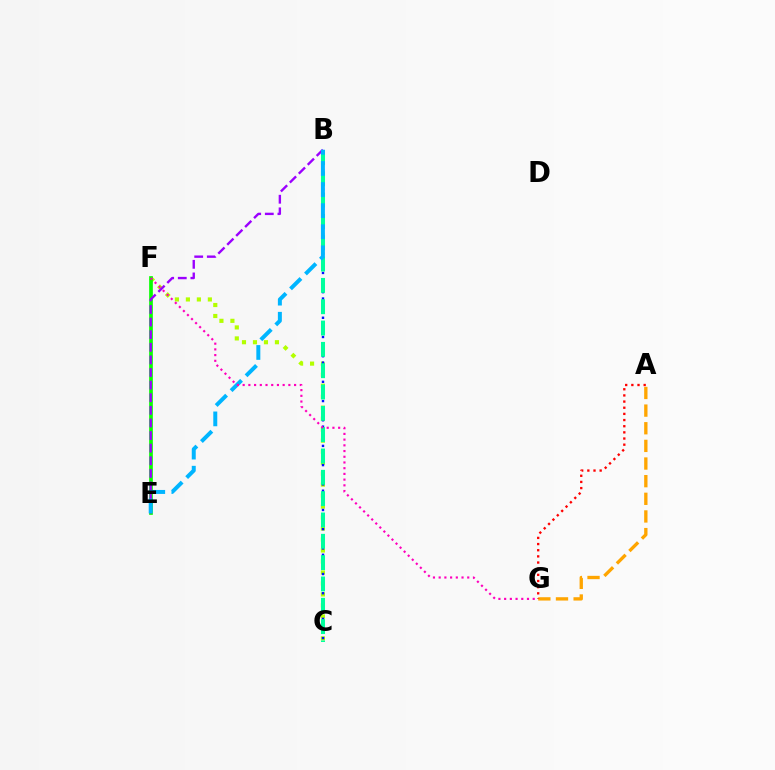{('A', 'G'): [{'color': '#ffa500', 'line_style': 'dashed', 'thickness': 2.4}, {'color': '#ff0000', 'line_style': 'dotted', 'thickness': 1.67}], ('C', 'F'): [{'color': '#b3ff00', 'line_style': 'dotted', 'thickness': 2.98}], ('B', 'C'): [{'color': '#0010ff', 'line_style': 'dotted', 'thickness': 1.74}, {'color': '#00ff9d', 'line_style': 'dashed', 'thickness': 2.9}], ('E', 'F'): [{'color': '#08ff00', 'line_style': 'solid', 'thickness': 2.65}], ('B', 'E'): [{'color': '#9b00ff', 'line_style': 'dashed', 'thickness': 1.71}, {'color': '#00b5ff', 'line_style': 'dashed', 'thickness': 2.86}], ('F', 'G'): [{'color': '#ff00bd', 'line_style': 'dotted', 'thickness': 1.55}]}